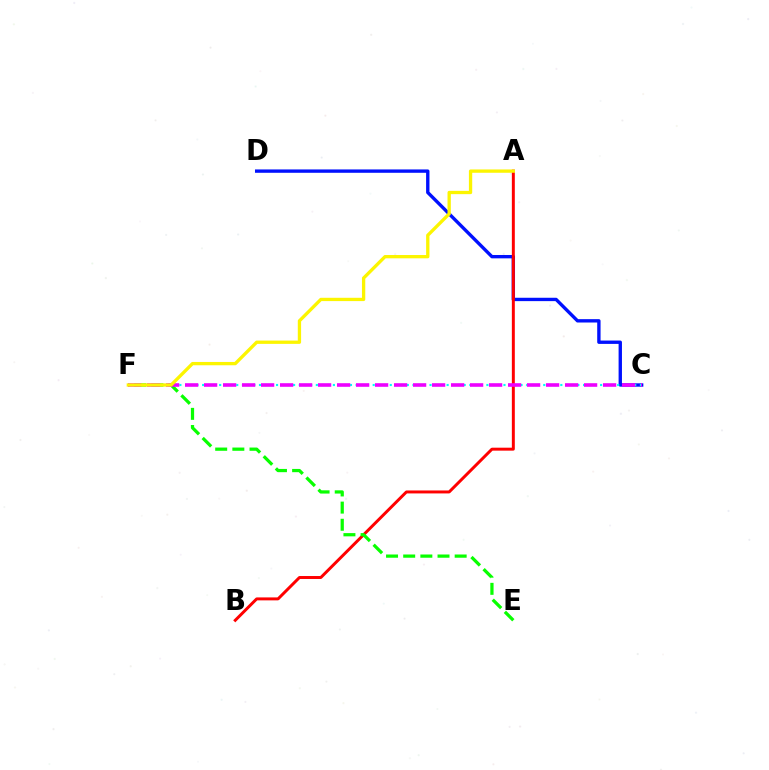{('C', 'D'): [{'color': '#0010ff', 'line_style': 'solid', 'thickness': 2.42}], ('A', 'B'): [{'color': '#ff0000', 'line_style': 'solid', 'thickness': 2.13}], ('C', 'F'): [{'color': '#00fff6', 'line_style': 'dotted', 'thickness': 1.54}, {'color': '#ee00ff', 'line_style': 'dashed', 'thickness': 2.58}], ('E', 'F'): [{'color': '#08ff00', 'line_style': 'dashed', 'thickness': 2.33}], ('A', 'F'): [{'color': '#fcf500', 'line_style': 'solid', 'thickness': 2.38}]}